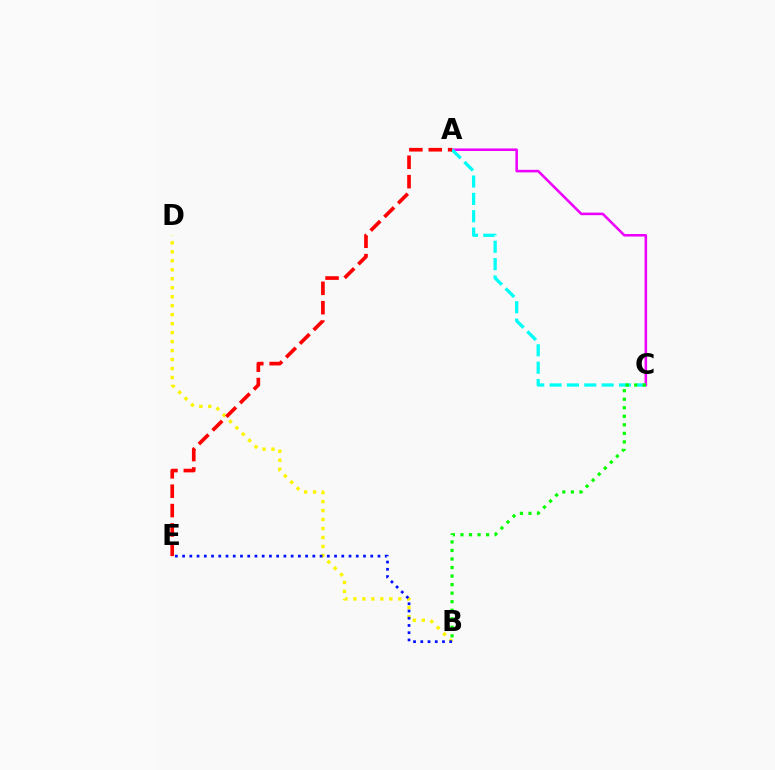{('A', 'C'): [{'color': '#ee00ff', 'line_style': 'solid', 'thickness': 1.84}, {'color': '#00fff6', 'line_style': 'dashed', 'thickness': 2.36}], ('B', 'D'): [{'color': '#fcf500', 'line_style': 'dotted', 'thickness': 2.44}], ('B', 'C'): [{'color': '#08ff00', 'line_style': 'dotted', 'thickness': 2.32}], ('B', 'E'): [{'color': '#0010ff', 'line_style': 'dotted', 'thickness': 1.97}], ('A', 'E'): [{'color': '#ff0000', 'line_style': 'dashed', 'thickness': 2.63}]}